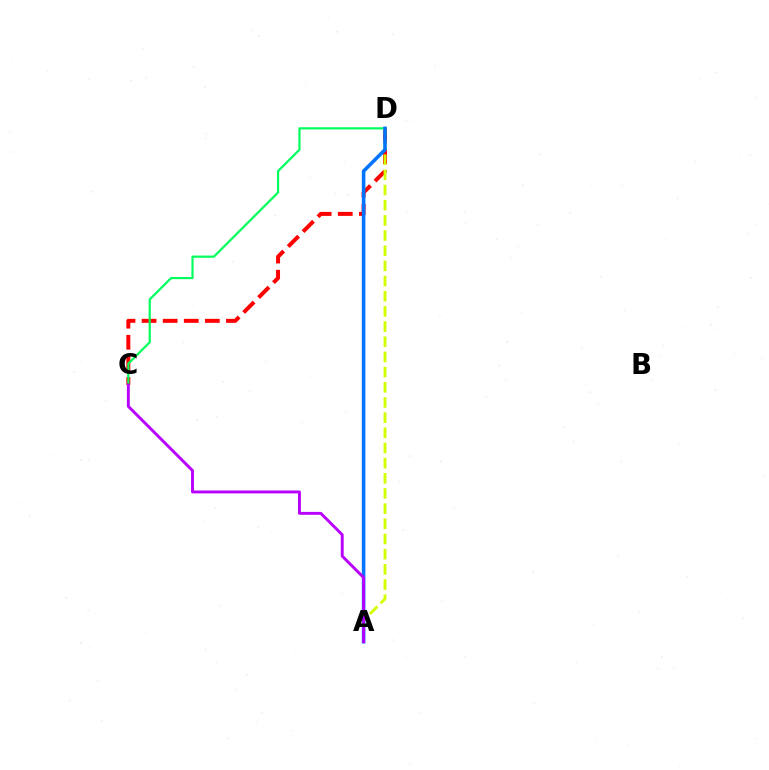{('C', 'D'): [{'color': '#ff0000', 'line_style': 'dashed', 'thickness': 2.86}, {'color': '#00ff5c', 'line_style': 'solid', 'thickness': 1.59}], ('A', 'D'): [{'color': '#d1ff00', 'line_style': 'dashed', 'thickness': 2.06}, {'color': '#0074ff', 'line_style': 'solid', 'thickness': 2.56}], ('A', 'C'): [{'color': '#b900ff', 'line_style': 'solid', 'thickness': 2.1}]}